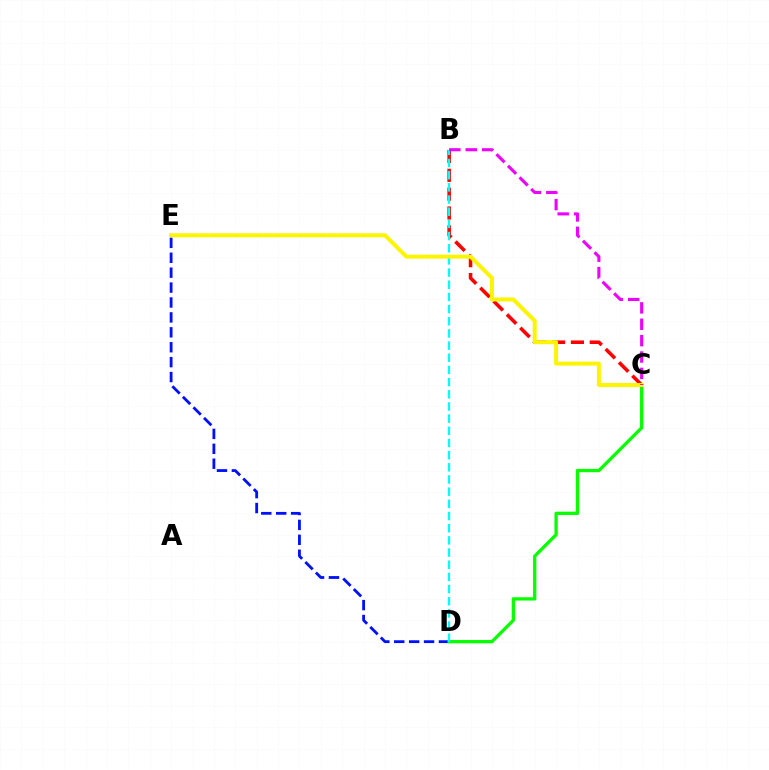{('D', 'E'): [{'color': '#0010ff', 'line_style': 'dashed', 'thickness': 2.03}], ('B', 'C'): [{'color': '#ff0000', 'line_style': 'dashed', 'thickness': 2.56}, {'color': '#ee00ff', 'line_style': 'dashed', 'thickness': 2.23}], ('C', 'D'): [{'color': '#08ff00', 'line_style': 'solid', 'thickness': 2.37}], ('B', 'D'): [{'color': '#00fff6', 'line_style': 'dashed', 'thickness': 1.65}], ('C', 'E'): [{'color': '#fcf500', 'line_style': 'solid', 'thickness': 2.86}]}